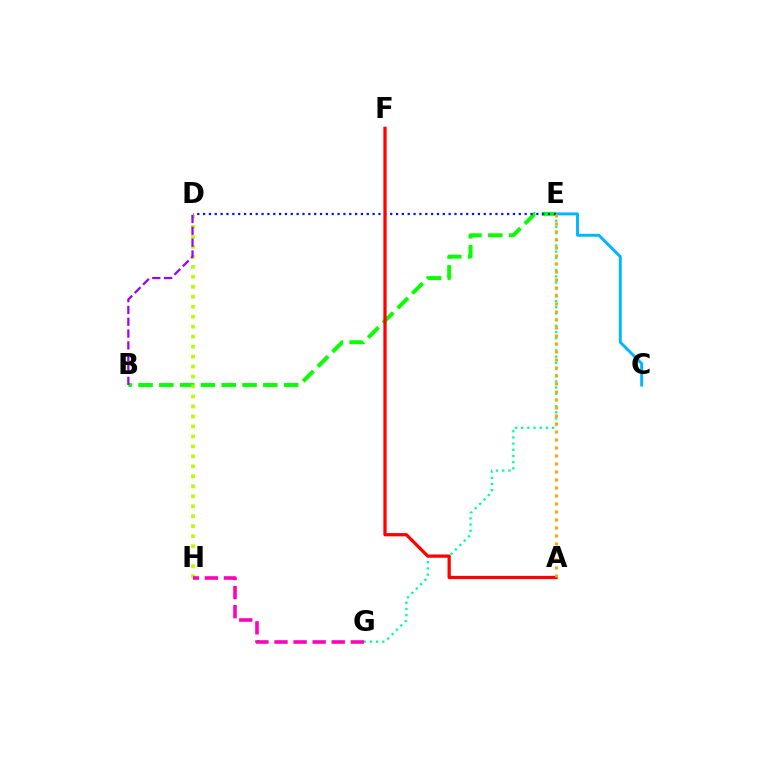{('C', 'E'): [{'color': '#00b5ff', 'line_style': 'solid', 'thickness': 2.1}], ('E', 'G'): [{'color': '#00ff9d', 'line_style': 'dotted', 'thickness': 1.68}], ('B', 'E'): [{'color': '#08ff00', 'line_style': 'dashed', 'thickness': 2.83}], ('D', 'H'): [{'color': '#b3ff00', 'line_style': 'dotted', 'thickness': 2.71}], ('D', 'E'): [{'color': '#0010ff', 'line_style': 'dotted', 'thickness': 1.59}], ('G', 'H'): [{'color': '#ff00bd', 'line_style': 'dashed', 'thickness': 2.59}], ('A', 'F'): [{'color': '#ff0000', 'line_style': 'solid', 'thickness': 2.34}], ('A', 'E'): [{'color': '#ffa500', 'line_style': 'dotted', 'thickness': 2.17}], ('B', 'D'): [{'color': '#9b00ff', 'line_style': 'dashed', 'thickness': 1.61}]}